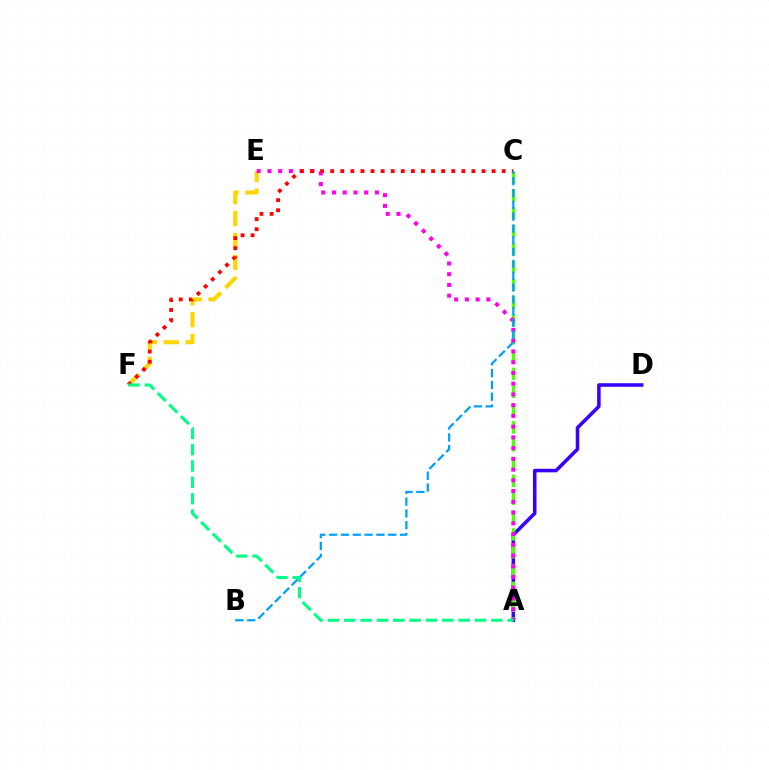{('A', 'D'): [{'color': '#3700ff', 'line_style': 'solid', 'thickness': 2.55}], ('E', 'F'): [{'color': '#ffd500', 'line_style': 'dashed', 'thickness': 2.97}], ('A', 'C'): [{'color': '#4fff00', 'line_style': 'dashed', 'thickness': 2.42}], ('A', 'E'): [{'color': '#ff00ed', 'line_style': 'dotted', 'thickness': 2.92}], ('C', 'F'): [{'color': '#ff0000', 'line_style': 'dotted', 'thickness': 2.74}], ('B', 'C'): [{'color': '#009eff', 'line_style': 'dashed', 'thickness': 1.6}], ('A', 'F'): [{'color': '#00ff86', 'line_style': 'dashed', 'thickness': 2.22}]}